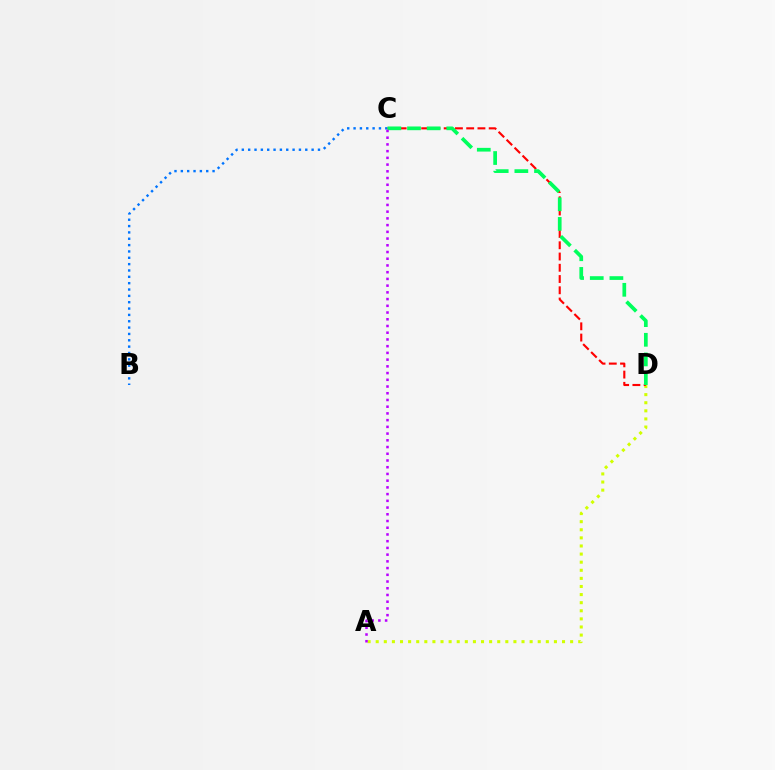{('A', 'D'): [{'color': '#d1ff00', 'line_style': 'dotted', 'thickness': 2.2}], ('B', 'C'): [{'color': '#0074ff', 'line_style': 'dotted', 'thickness': 1.72}], ('C', 'D'): [{'color': '#ff0000', 'line_style': 'dashed', 'thickness': 1.53}, {'color': '#00ff5c', 'line_style': 'dashed', 'thickness': 2.67}], ('A', 'C'): [{'color': '#b900ff', 'line_style': 'dotted', 'thickness': 1.83}]}